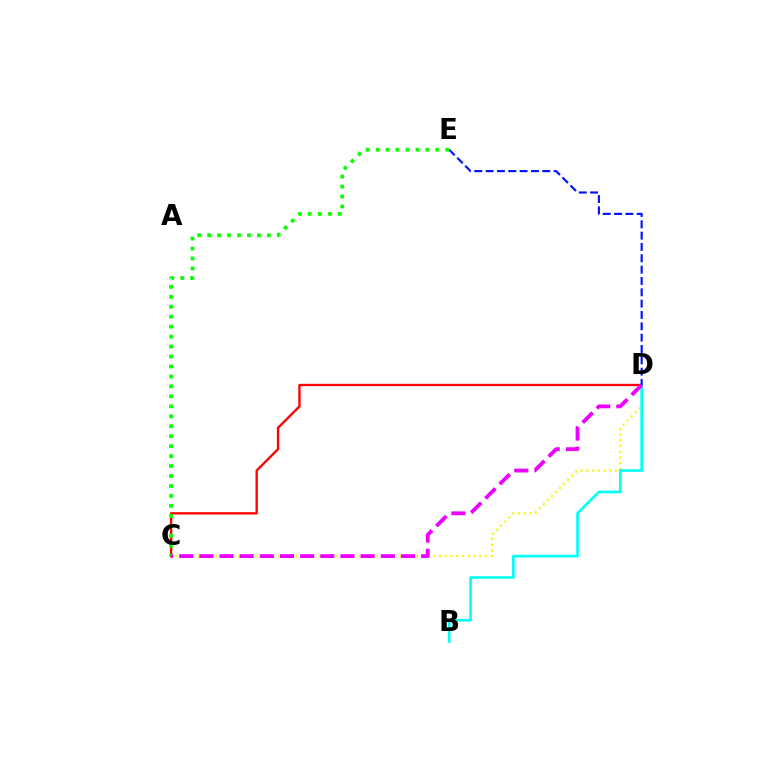{('C', 'D'): [{'color': '#ff0000', 'line_style': 'solid', 'thickness': 1.68}, {'color': '#fcf500', 'line_style': 'dotted', 'thickness': 1.56}, {'color': '#ee00ff', 'line_style': 'dashed', 'thickness': 2.74}], ('B', 'D'): [{'color': '#00fff6', 'line_style': 'solid', 'thickness': 1.91}], ('D', 'E'): [{'color': '#0010ff', 'line_style': 'dashed', 'thickness': 1.54}], ('C', 'E'): [{'color': '#08ff00', 'line_style': 'dotted', 'thickness': 2.7}]}